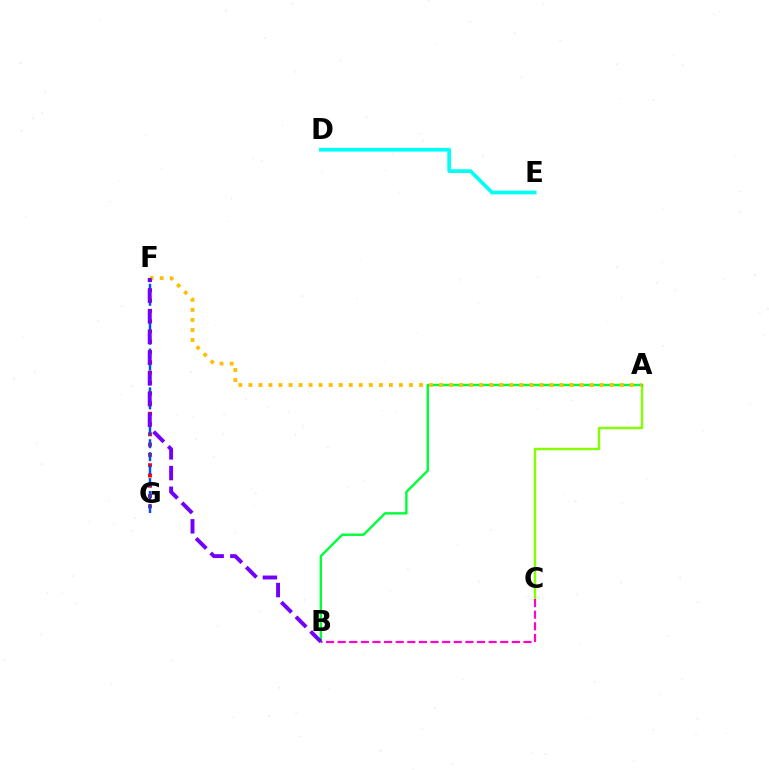{('A', 'C'): [{'color': '#84ff00', 'line_style': 'solid', 'thickness': 1.74}], ('F', 'G'): [{'color': '#ff0000', 'line_style': 'dotted', 'thickness': 2.8}, {'color': '#004bff', 'line_style': 'dashed', 'thickness': 1.76}], ('A', 'B'): [{'color': '#00ff39', 'line_style': 'solid', 'thickness': 1.74}], ('D', 'E'): [{'color': '#00fff6', 'line_style': 'solid', 'thickness': 2.67}], ('A', 'F'): [{'color': '#ffbd00', 'line_style': 'dotted', 'thickness': 2.73}], ('B', 'C'): [{'color': '#ff00cf', 'line_style': 'dashed', 'thickness': 1.58}], ('B', 'F'): [{'color': '#7200ff', 'line_style': 'dashed', 'thickness': 2.81}]}